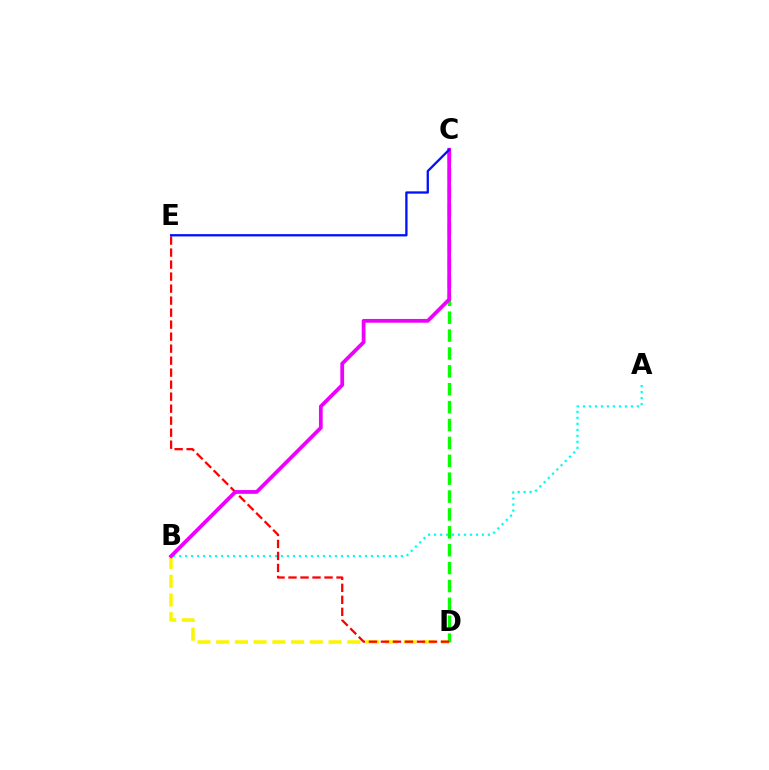{('B', 'D'): [{'color': '#fcf500', 'line_style': 'dashed', 'thickness': 2.54}], ('A', 'B'): [{'color': '#00fff6', 'line_style': 'dotted', 'thickness': 1.63}], ('C', 'D'): [{'color': '#08ff00', 'line_style': 'dashed', 'thickness': 2.43}], ('D', 'E'): [{'color': '#ff0000', 'line_style': 'dashed', 'thickness': 1.63}], ('B', 'C'): [{'color': '#ee00ff', 'line_style': 'solid', 'thickness': 2.71}], ('C', 'E'): [{'color': '#0010ff', 'line_style': 'solid', 'thickness': 1.65}]}